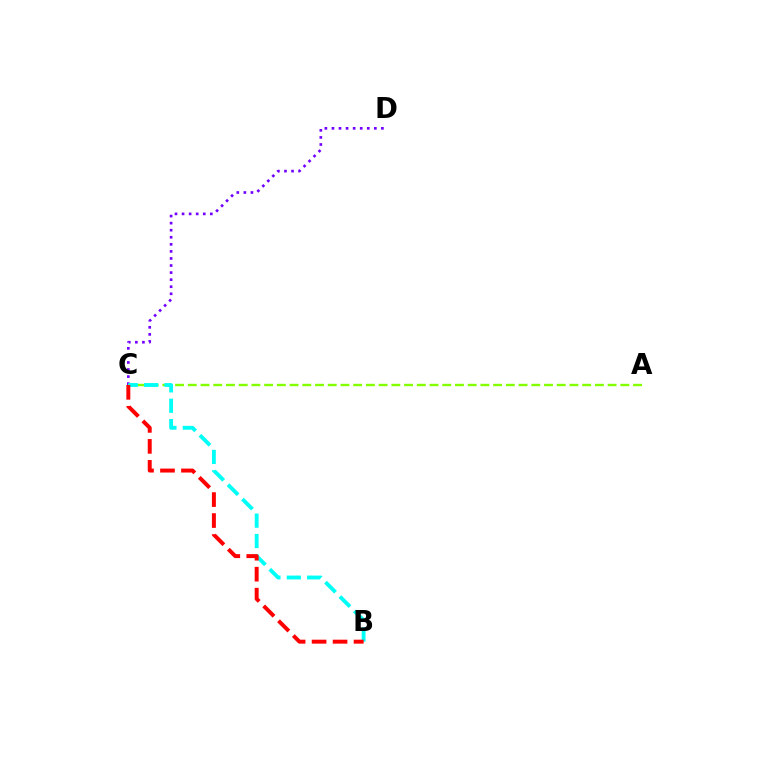{('C', 'D'): [{'color': '#7200ff', 'line_style': 'dotted', 'thickness': 1.92}], ('A', 'C'): [{'color': '#84ff00', 'line_style': 'dashed', 'thickness': 1.73}], ('B', 'C'): [{'color': '#00fff6', 'line_style': 'dashed', 'thickness': 2.77}, {'color': '#ff0000', 'line_style': 'dashed', 'thickness': 2.85}]}